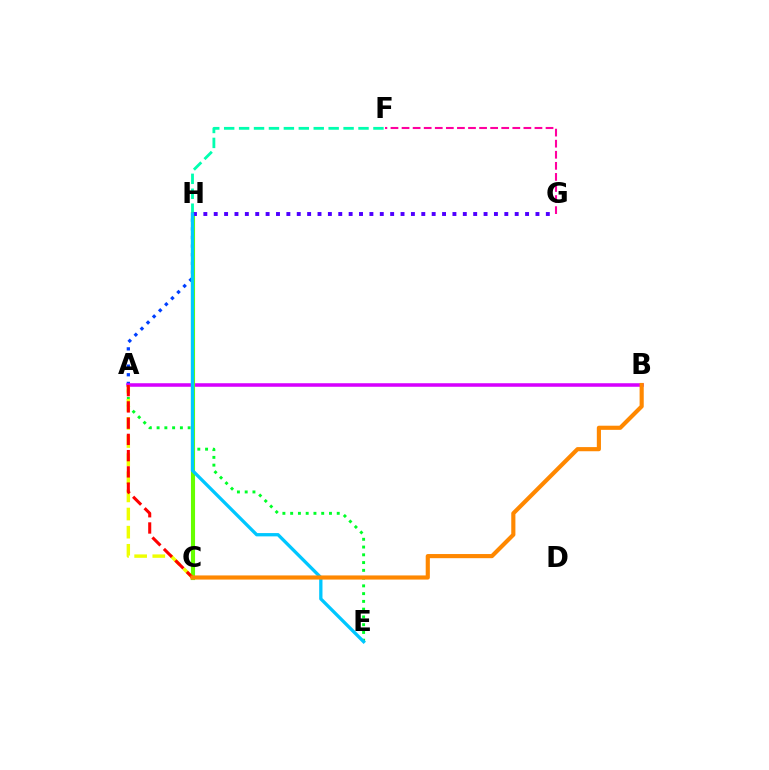{('F', 'G'): [{'color': '#ff00a0', 'line_style': 'dashed', 'thickness': 1.5}], ('A', 'H'): [{'color': '#003fff', 'line_style': 'dotted', 'thickness': 2.34}], ('A', 'B'): [{'color': '#d600ff', 'line_style': 'solid', 'thickness': 2.55}], ('F', 'H'): [{'color': '#00ffaf', 'line_style': 'dashed', 'thickness': 2.03}], ('A', 'E'): [{'color': '#00ff27', 'line_style': 'dotted', 'thickness': 2.11}], ('C', 'H'): [{'color': '#66ff00', 'line_style': 'solid', 'thickness': 2.96}], ('A', 'C'): [{'color': '#eeff00', 'line_style': 'dashed', 'thickness': 2.46}, {'color': '#ff0000', 'line_style': 'dashed', 'thickness': 2.21}], ('G', 'H'): [{'color': '#4f00ff', 'line_style': 'dotted', 'thickness': 2.82}], ('E', 'H'): [{'color': '#00c7ff', 'line_style': 'solid', 'thickness': 2.37}], ('B', 'C'): [{'color': '#ff8800', 'line_style': 'solid', 'thickness': 2.98}]}